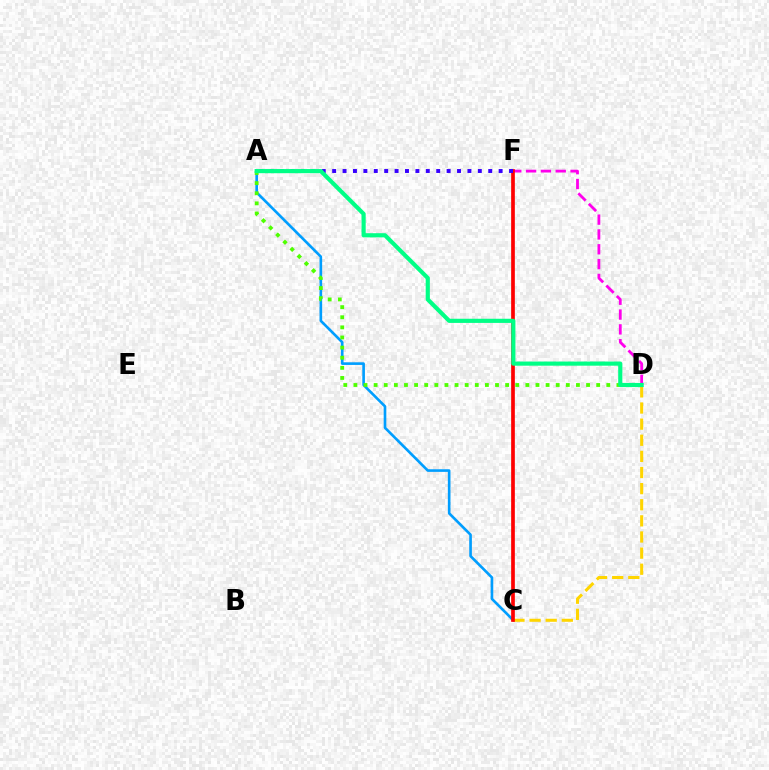{('A', 'C'): [{'color': '#009eff', 'line_style': 'solid', 'thickness': 1.9}], ('C', 'D'): [{'color': '#ffd500', 'line_style': 'dashed', 'thickness': 2.19}], ('A', 'D'): [{'color': '#4fff00', 'line_style': 'dotted', 'thickness': 2.75}, {'color': '#00ff86', 'line_style': 'solid', 'thickness': 2.99}], ('D', 'F'): [{'color': '#ff00ed', 'line_style': 'dashed', 'thickness': 2.01}], ('C', 'F'): [{'color': '#ff0000', 'line_style': 'solid', 'thickness': 2.66}], ('A', 'F'): [{'color': '#3700ff', 'line_style': 'dotted', 'thickness': 2.83}]}